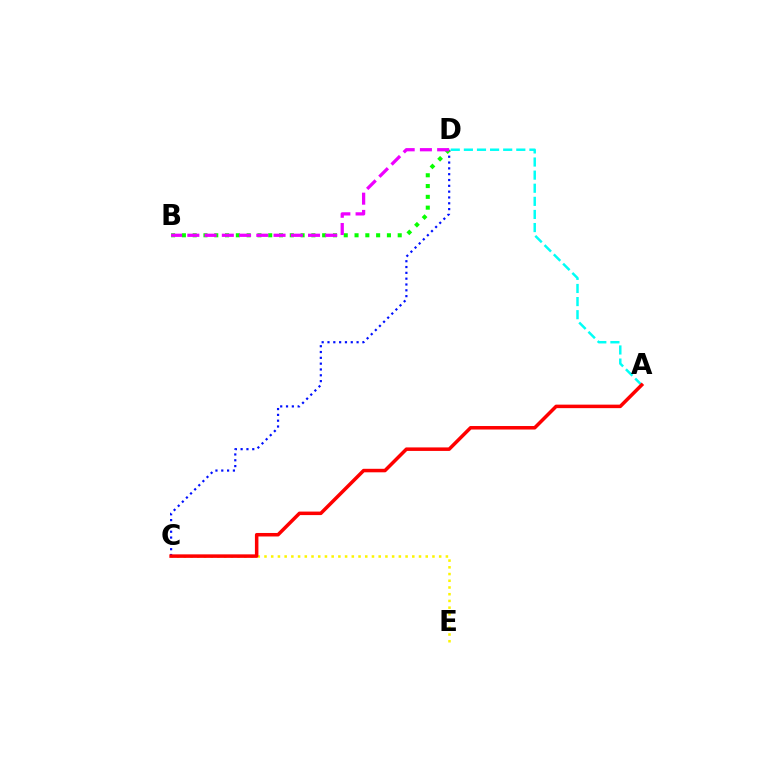{('C', 'E'): [{'color': '#fcf500', 'line_style': 'dotted', 'thickness': 1.83}], ('A', 'D'): [{'color': '#00fff6', 'line_style': 'dashed', 'thickness': 1.78}], ('C', 'D'): [{'color': '#0010ff', 'line_style': 'dotted', 'thickness': 1.58}], ('A', 'C'): [{'color': '#ff0000', 'line_style': 'solid', 'thickness': 2.53}], ('B', 'D'): [{'color': '#08ff00', 'line_style': 'dotted', 'thickness': 2.93}, {'color': '#ee00ff', 'line_style': 'dashed', 'thickness': 2.34}]}